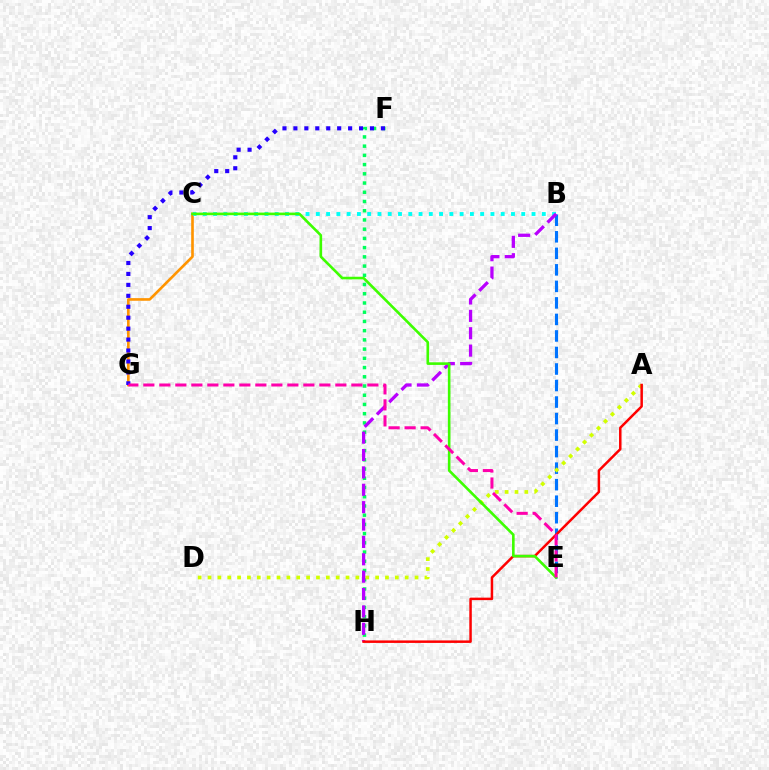{('F', 'H'): [{'color': '#00ff5c', 'line_style': 'dotted', 'thickness': 2.51}], ('C', 'G'): [{'color': '#ff9400', 'line_style': 'solid', 'thickness': 1.9}], ('B', 'C'): [{'color': '#00fff6', 'line_style': 'dotted', 'thickness': 2.79}], ('B', 'E'): [{'color': '#0074ff', 'line_style': 'dashed', 'thickness': 2.24}], ('A', 'D'): [{'color': '#d1ff00', 'line_style': 'dotted', 'thickness': 2.68}], ('B', 'H'): [{'color': '#b900ff', 'line_style': 'dashed', 'thickness': 2.36}], ('F', 'G'): [{'color': '#2500ff', 'line_style': 'dotted', 'thickness': 2.97}], ('A', 'H'): [{'color': '#ff0000', 'line_style': 'solid', 'thickness': 1.8}], ('C', 'E'): [{'color': '#3dff00', 'line_style': 'solid', 'thickness': 1.88}], ('E', 'G'): [{'color': '#ff00ac', 'line_style': 'dashed', 'thickness': 2.17}]}